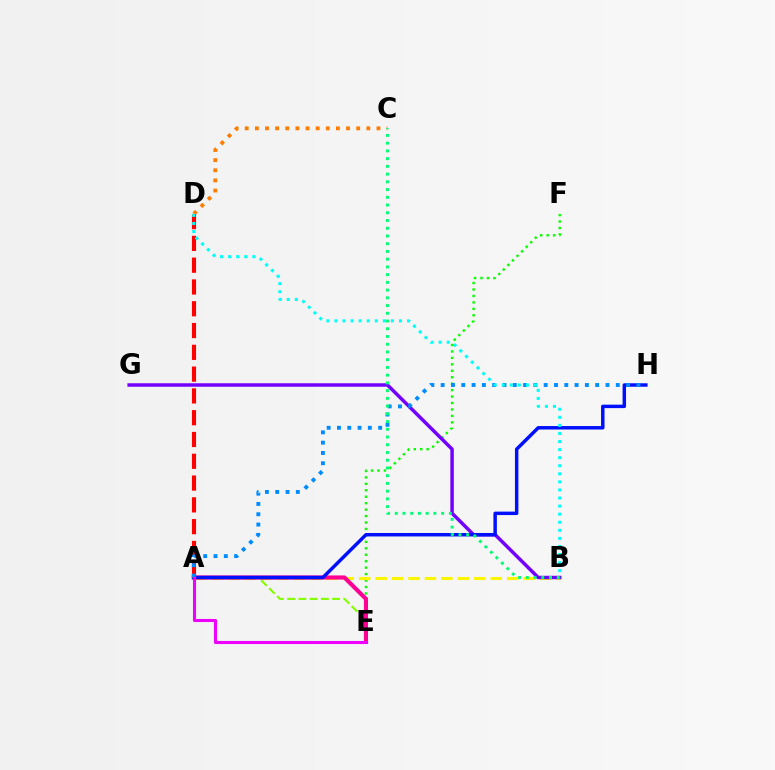{('E', 'F'): [{'color': '#08ff00', 'line_style': 'dotted', 'thickness': 1.75}], ('A', 'B'): [{'color': '#fcf500', 'line_style': 'dashed', 'thickness': 2.23}], ('C', 'D'): [{'color': '#ff7c00', 'line_style': 'dotted', 'thickness': 2.75}], ('B', 'G'): [{'color': '#7200ff', 'line_style': 'solid', 'thickness': 2.5}], ('A', 'E'): [{'color': '#84ff00', 'line_style': 'dashed', 'thickness': 1.53}, {'color': '#ff0094', 'line_style': 'solid', 'thickness': 2.96}, {'color': '#ee00ff', 'line_style': 'solid', 'thickness': 2.22}], ('A', 'H'): [{'color': '#0010ff', 'line_style': 'solid', 'thickness': 2.49}, {'color': '#008cff', 'line_style': 'dotted', 'thickness': 2.8}], ('A', 'D'): [{'color': '#ff0000', 'line_style': 'dashed', 'thickness': 2.96}], ('B', 'D'): [{'color': '#00fff6', 'line_style': 'dotted', 'thickness': 2.19}], ('B', 'C'): [{'color': '#00ff74', 'line_style': 'dotted', 'thickness': 2.1}]}